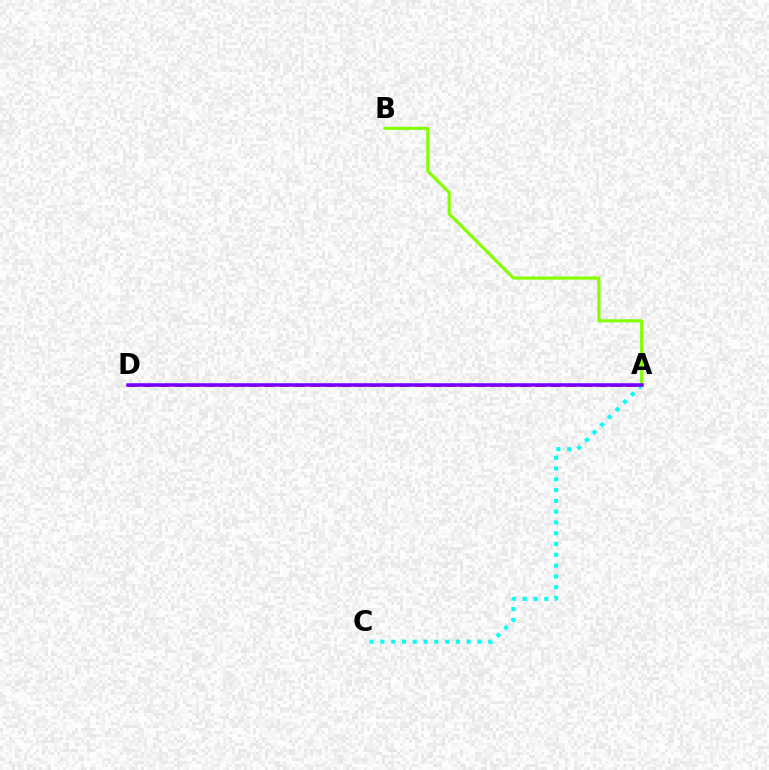{('A', 'D'): [{'color': '#ff0000', 'line_style': 'dashed', 'thickness': 2.05}, {'color': '#7200ff', 'line_style': 'solid', 'thickness': 2.54}], ('A', 'B'): [{'color': '#84ff00', 'line_style': 'solid', 'thickness': 2.23}], ('A', 'C'): [{'color': '#00fff6', 'line_style': 'dotted', 'thickness': 2.93}]}